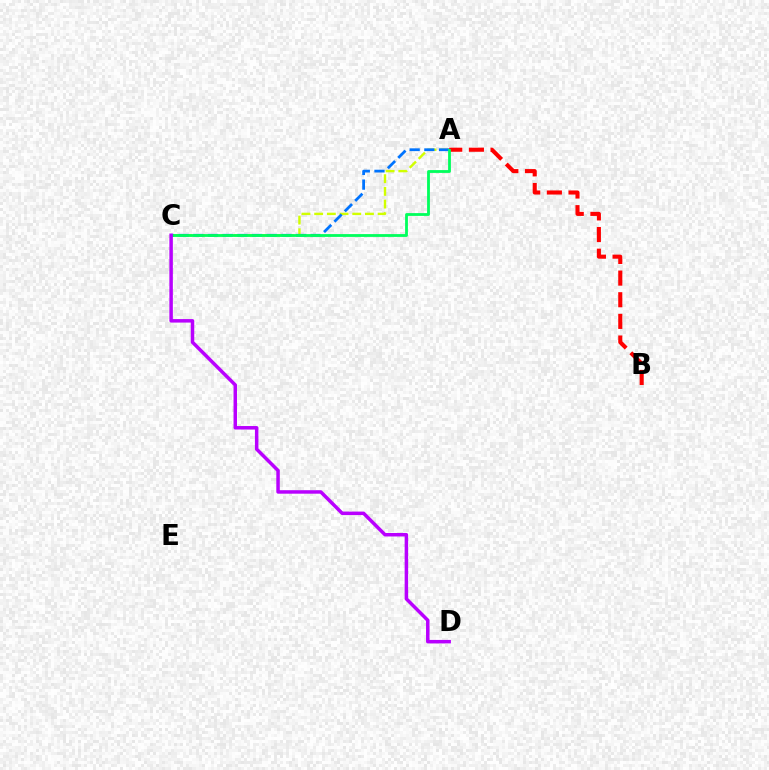{('A', 'C'): [{'color': '#d1ff00', 'line_style': 'dashed', 'thickness': 1.72}, {'color': '#0074ff', 'line_style': 'dashed', 'thickness': 1.99}, {'color': '#00ff5c', 'line_style': 'solid', 'thickness': 2.02}], ('A', 'B'): [{'color': '#ff0000', 'line_style': 'dashed', 'thickness': 2.94}], ('C', 'D'): [{'color': '#b900ff', 'line_style': 'solid', 'thickness': 2.51}]}